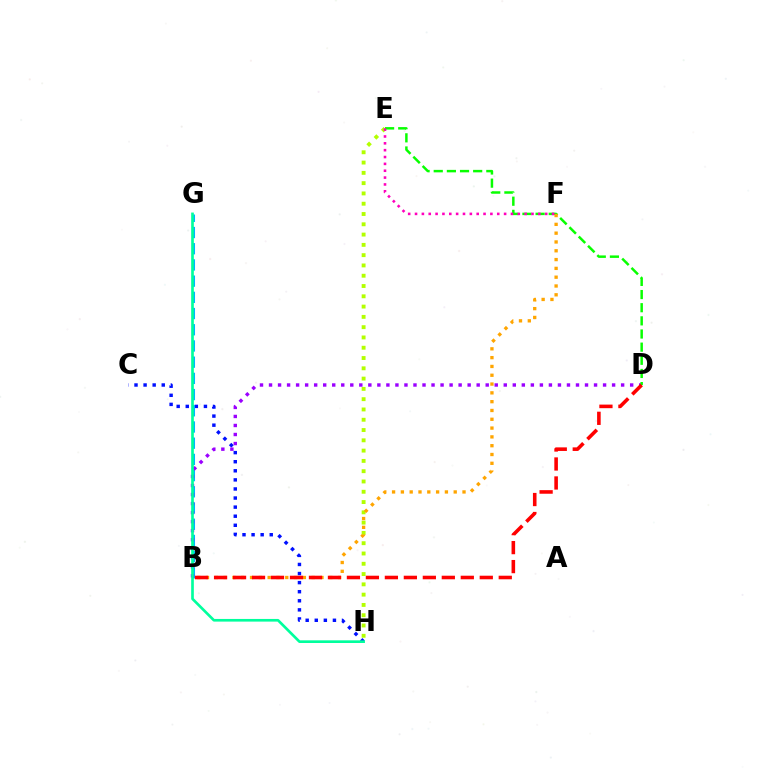{('E', 'H'): [{'color': '#b3ff00', 'line_style': 'dotted', 'thickness': 2.8}], ('C', 'H'): [{'color': '#0010ff', 'line_style': 'dotted', 'thickness': 2.47}], ('B', 'G'): [{'color': '#00b5ff', 'line_style': 'dashed', 'thickness': 2.2}], ('B', 'D'): [{'color': '#9b00ff', 'line_style': 'dotted', 'thickness': 2.45}, {'color': '#ff0000', 'line_style': 'dashed', 'thickness': 2.58}], ('G', 'H'): [{'color': '#00ff9d', 'line_style': 'solid', 'thickness': 1.92}], ('D', 'E'): [{'color': '#08ff00', 'line_style': 'dashed', 'thickness': 1.79}], ('B', 'F'): [{'color': '#ffa500', 'line_style': 'dotted', 'thickness': 2.39}], ('E', 'F'): [{'color': '#ff00bd', 'line_style': 'dotted', 'thickness': 1.86}]}